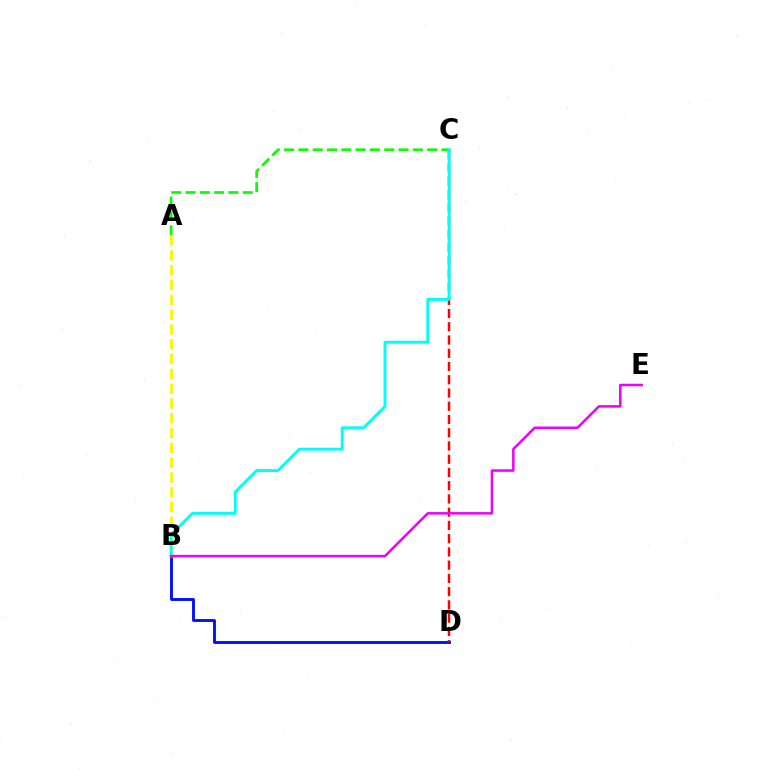{('B', 'D'): [{'color': '#0010ff', 'line_style': 'solid', 'thickness': 2.08}], ('C', 'D'): [{'color': '#ff0000', 'line_style': 'dashed', 'thickness': 1.8}], ('A', 'C'): [{'color': '#08ff00', 'line_style': 'dashed', 'thickness': 1.94}], ('A', 'B'): [{'color': '#fcf500', 'line_style': 'dashed', 'thickness': 2.01}], ('B', 'C'): [{'color': '#00fff6', 'line_style': 'solid', 'thickness': 2.11}], ('B', 'E'): [{'color': '#ee00ff', 'line_style': 'solid', 'thickness': 1.82}]}